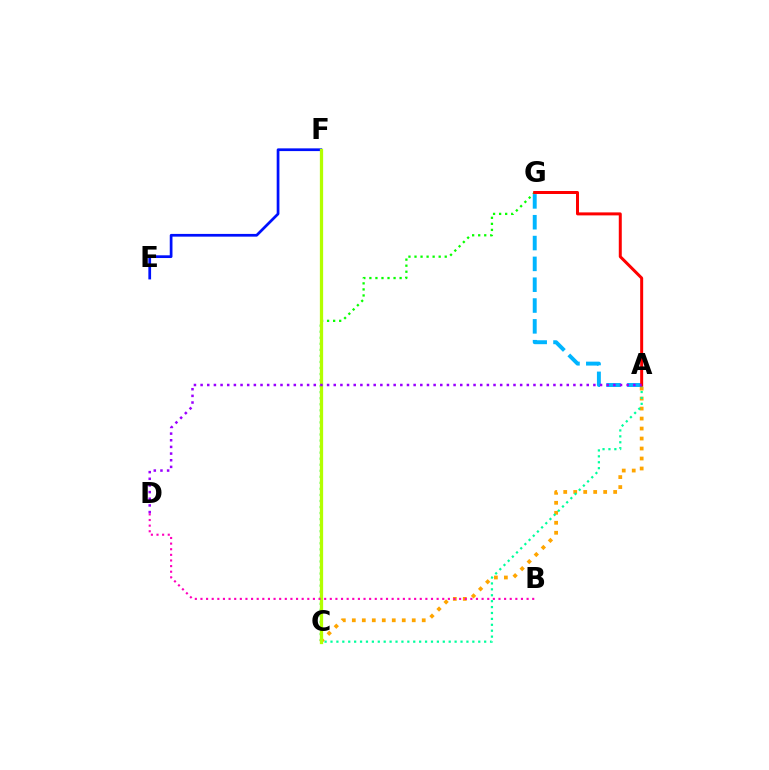{('C', 'G'): [{'color': '#08ff00', 'line_style': 'dotted', 'thickness': 1.64}], ('E', 'F'): [{'color': '#0010ff', 'line_style': 'solid', 'thickness': 1.96}], ('A', 'C'): [{'color': '#ffa500', 'line_style': 'dotted', 'thickness': 2.71}, {'color': '#00ff9d', 'line_style': 'dotted', 'thickness': 1.61}], ('C', 'F'): [{'color': '#b3ff00', 'line_style': 'solid', 'thickness': 2.35}], ('A', 'G'): [{'color': '#00b5ff', 'line_style': 'dashed', 'thickness': 2.83}, {'color': '#ff0000', 'line_style': 'solid', 'thickness': 2.16}], ('B', 'D'): [{'color': '#ff00bd', 'line_style': 'dotted', 'thickness': 1.53}], ('A', 'D'): [{'color': '#9b00ff', 'line_style': 'dotted', 'thickness': 1.81}]}